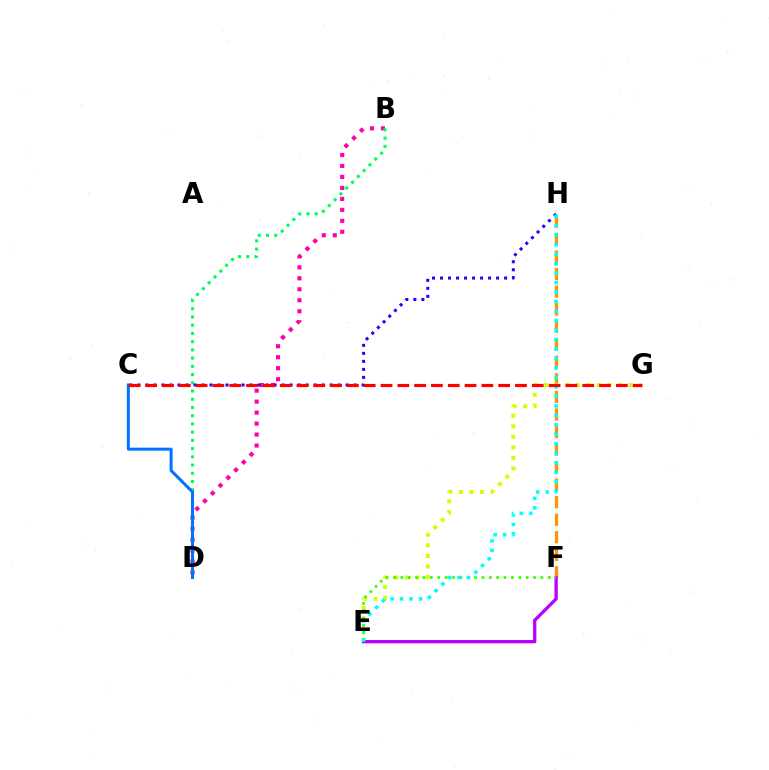{('B', 'D'): [{'color': '#ff00ac', 'line_style': 'dotted', 'thickness': 2.98}, {'color': '#00ff5c', 'line_style': 'dotted', 'thickness': 2.24}], ('F', 'H'): [{'color': '#ff9400', 'line_style': 'dashed', 'thickness': 2.38}], ('E', 'G'): [{'color': '#d1ff00', 'line_style': 'dotted', 'thickness': 2.87}], ('E', 'F'): [{'color': '#b900ff', 'line_style': 'solid', 'thickness': 2.38}, {'color': '#3dff00', 'line_style': 'dotted', 'thickness': 2.0}], ('C', 'D'): [{'color': '#0074ff', 'line_style': 'solid', 'thickness': 2.18}], ('C', 'H'): [{'color': '#2500ff', 'line_style': 'dotted', 'thickness': 2.18}], ('E', 'H'): [{'color': '#00fff6', 'line_style': 'dotted', 'thickness': 2.58}], ('C', 'G'): [{'color': '#ff0000', 'line_style': 'dashed', 'thickness': 2.28}]}